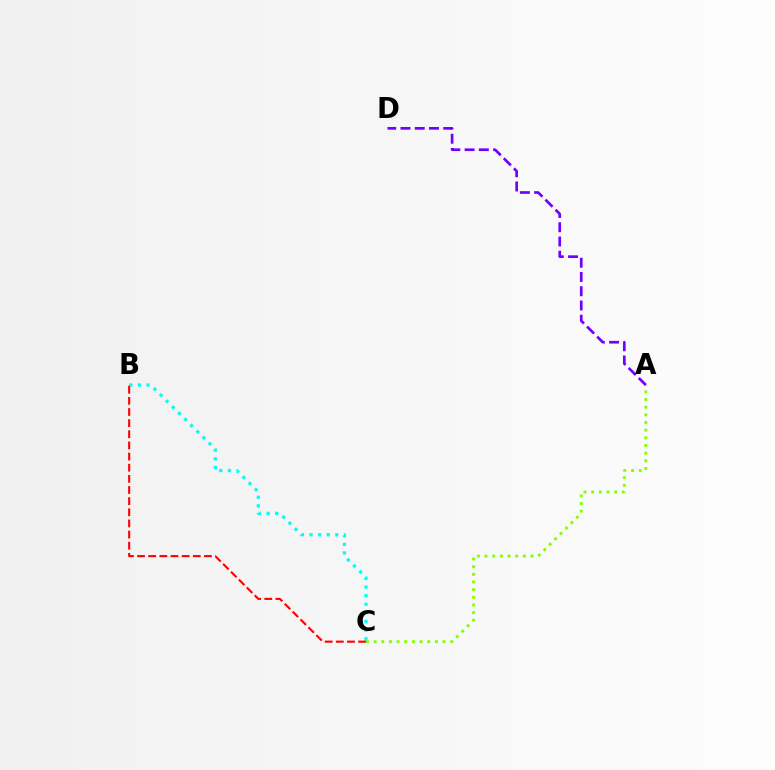{('A', 'C'): [{'color': '#84ff00', 'line_style': 'dotted', 'thickness': 2.08}], ('B', 'C'): [{'color': '#00fff6', 'line_style': 'dotted', 'thickness': 2.34}, {'color': '#ff0000', 'line_style': 'dashed', 'thickness': 1.51}], ('A', 'D'): [{'color': '#7200ff', 'line_style': 'dashed', 'thickness': 1.94}]}